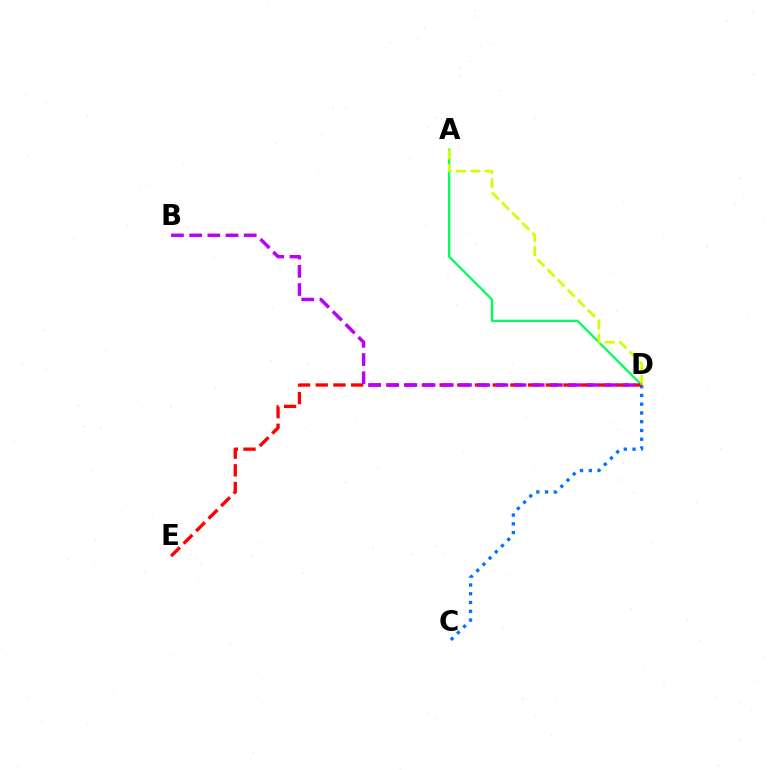{('C', 'D'): [{'color': '#0074ff', 'line_style': 'dotted', 'thickness': 2.38}], ('A', 'D'): [{'color': '#00ff5c', 'line_style': 'solid', 'thickness': 1.64}, {'color': '#d1ff00', 'line_style': 'dashed', 'thickness': 1.94}], ('D', 'E'): [{'color': '#ff0000', 'line_style': 'dashed', 'thickness': 2.4}], ('B', 'D'): [{'color': '#b900ff', 'line_style': 'dashed', 'thickness': 2.47}]}